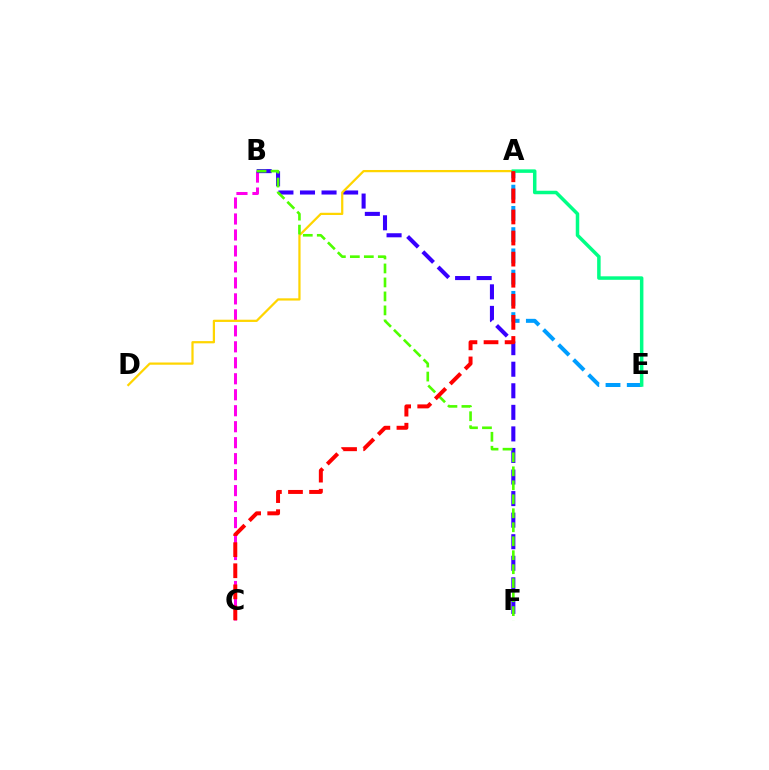{('A', 'E'): [{'color': '#009eff', 'line_style': 'dashed', 'thickness': 2.89}, {'color': '#00ff86', 'line_style': 'solid', 'thickness': 2.52}], ('B', 'C'): [{'color': '#ff00ed', 'line_style': 'dashed', 'thickness': 2.17}], ('B', 'F'): [{'color': '#3700ff', 'line_style': 'dashed', 'thickness': 2.93}, {'color': '#4fff00', 'line_style': 'dashed', 'thickness': 1.9}], ('A', 'D'): [{'color': '#ffd500', 'line_style': 'solid', 'thickness': 1.61}], ('A', 'C'): [{'color': '#ff0000', 'line_style': 'dashed', 'thickness': 2.86}]}